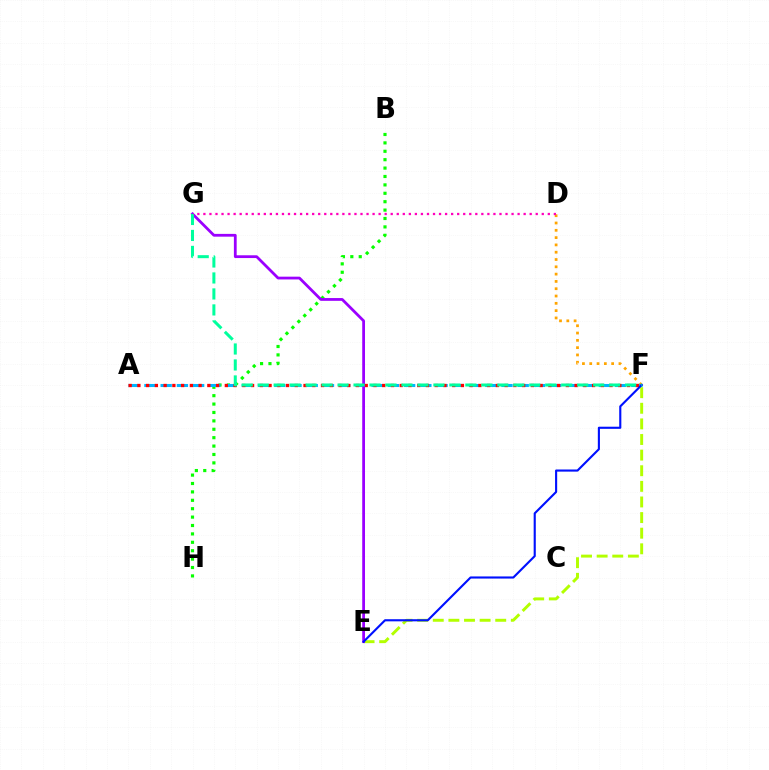{('D', 'F'): [{'color': '#ffa500', 'line_style': 'dotted', 'thickness': 1.98}], ('E', 'F'): [{'color': '#b3ff00', 'line_style': 'dashed', 'thickness': 2.12}, {'color': '#0010ff', 'line_style': 'solid', 'thickness': 1.53}], ('B', 'H'): [{'color': '#08ff00', 'line_style': 'dotted', 'thickness': 2.28}], ('A', 'F'): [{'color': '#00b5ff', 'line_style': 'dashed', 'thickness': 2.2}, {'color': '#ff0000', 'line_style': 'dotted', 'thickness': 2.38}], ('E', 'G'): [{'color': '#9b00ff', 'line_style': 'solid', 'thickness': 2.0}], ('F', 'G'): [{'color': '#00ff9d', 'line_style': 'dashed', 'thickness': 2.17}], ('D', 'G'): [{'color': '#ff00bd', 'line_style': 'dotted', 'thickness': 1.64}]}